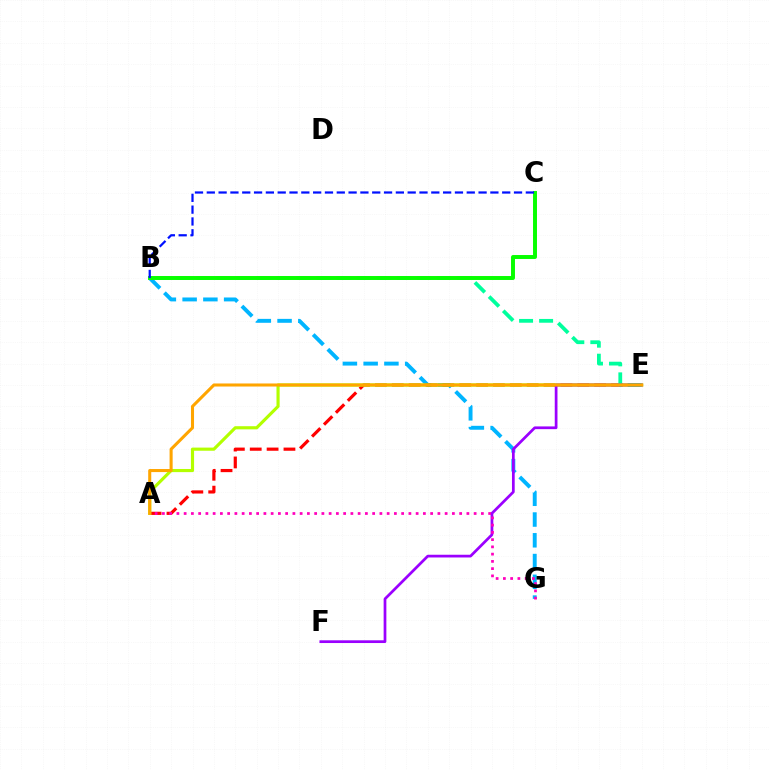{('B', 'G'): [{'color': '#00b5ff', 'line_style': 'dashed', 'thickness': 2.82}], ('A', 'E'): [{'color': '#ff0000', 'line_style': 'dashed', 'thickness': 2.29}, {'color': '#b3ff00', 'line_style': 'solid', 'thickness': 2.27}, {'color': '#ffa500', 'line_style': 'solid', 'thickness': 2.2}], ('B', 'E'): [{'color': '#00ff9d', 'line_style': 'dashed', 'thickness': 2.72}], ('E', 'F'): [{'color': '#9b00ff', 'line_style': 'solid', 'thickness': 1.97}], ('B', 'C'): [{'color': '#08ff00', 'line_style': 'solid', 'thickness': 2.84}, {'color': '#0010ff', 'line_style': 'dashed', 'thickness': 1.61}], ('A', 'G'): [{'color': '#ff00bd', 'line_style': 'dotted', 'thickness': 1.97}]}